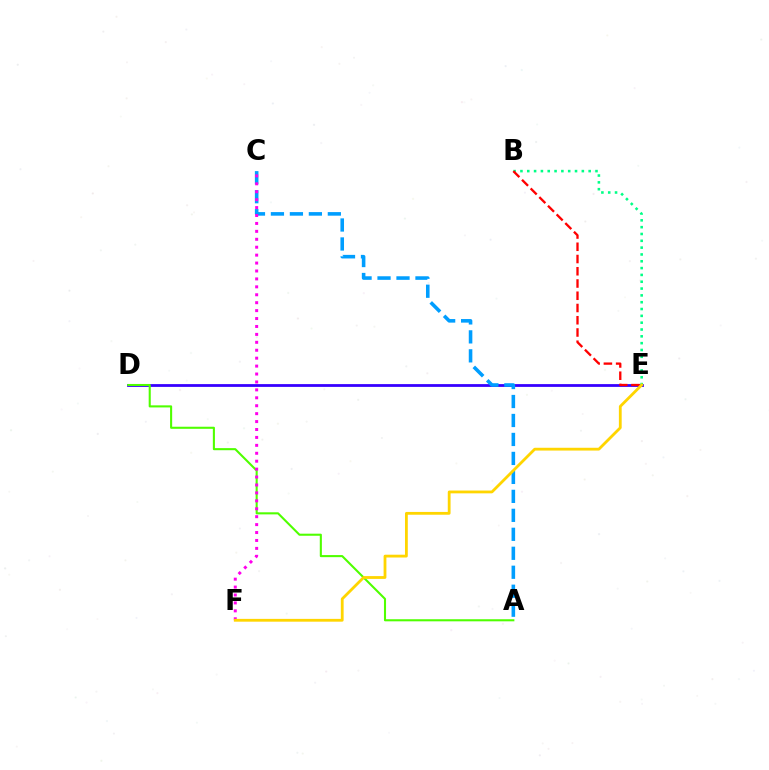{('D', 'E'): [{'color': '#3700ff', 'line_style': 'solid', 'thickness': 2.01}], ('B', 'E'): [{'color': '#00ff86', 'line_style': 'dotted', 'thickness': 1.85}, {'color': '#ff0000', 'line_style': 'dashed', 'thickness': 1.66}], ('A', 'C'): [{'color': '#009eff', 'line_style': 'dashed', 'thickness': 2.58}], ('A', 'D'): [{'color': '#4fff00', 'line_style': 'solid', 'thickness': 1.5}], ('C', 'F'): [{'color': '#ff00ed', 'line_style': 'dotted', 'thickness': 2.15}], ('E', 'F'): [{'color': '#ffd500', 'line_style': 'solid', 'thickness': 2.02}]}